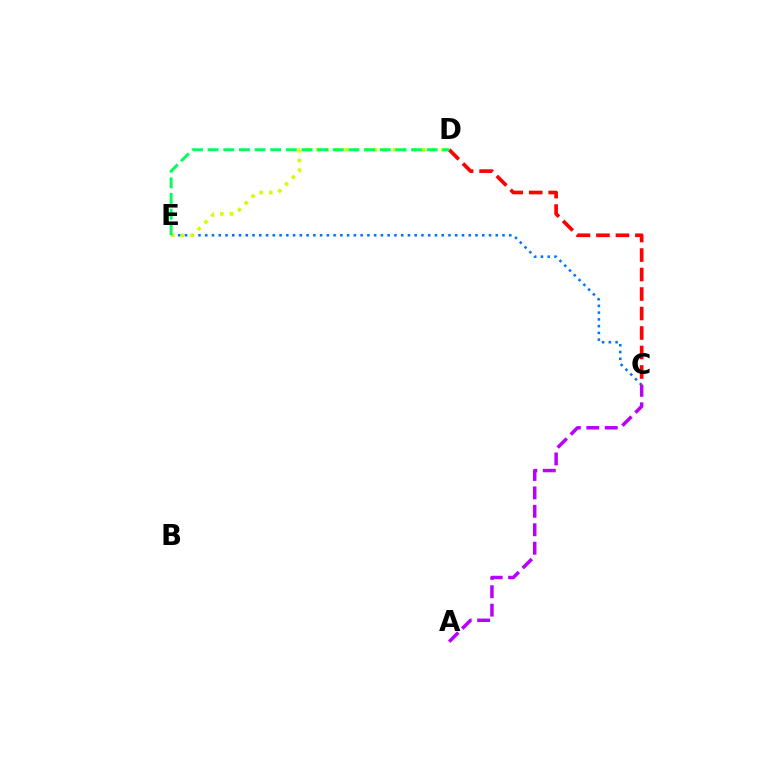{('C', 'E'): [{'color': '#0074ff', 'line_style': 'dotted', 'thickness': 1.84}], ('D', 'E'): [{'color': '#d1ff00', 'line_style': 'dotted', 'thickness': 2.62}, {'color': '#00ff5c', 'line_style': 'dashed', 'thickness': 2.13}], ('C', 'D'): [{'color': '#ff0000', 'line_style': 'dashed', 'thickness': 2.65}], ('A', 'C'): [{'color': '#b900ff', 'line_style': 'dashed', 'thickness': 2.51}]}